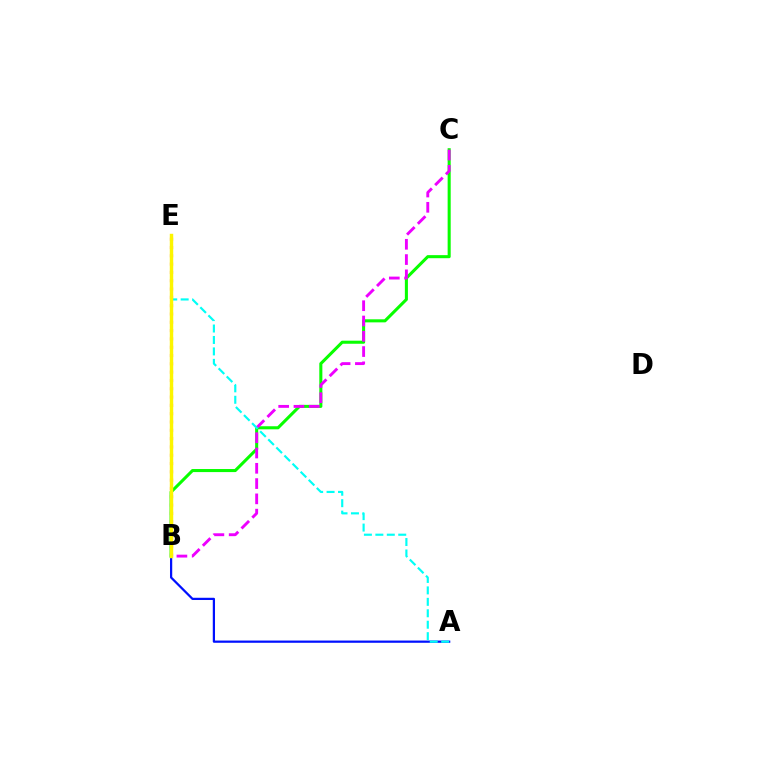{('B', 'E'): [{'color': '#ff0000', 'line_style': 'dotted', 'thickness': 2.26}, {'color': '#fcf500', 'line_style': 'solid', 'thickness': 2.47}], ('B', 'C'): [{'color': '#08ff00', 'line_style': 'solid', 'thickness': 2.2}, {'color': '#ee00ff', 'line_style': 'dashed', 'thickness': 2.08}], ('A', 'B'): [{'color': '#0010ff', 'line_style': 'solid', 'thickness': 1.61}], ('A', 'E'): [{'color': '#00fff6', 'line_style': 'dashed', 'thickness': 1.55}]}